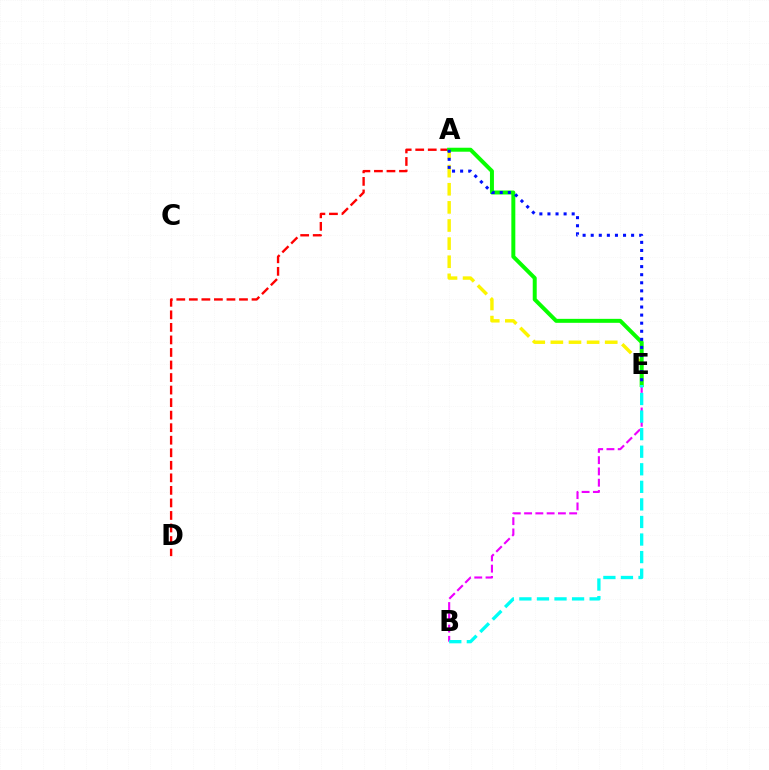{('A', 'D'): [{'color': '#ff0000', 'line_style': 'dashed', 'thickness': 1.7}], ('A', 'E'): [{'color': '#fcf500', 'line_style': 'dashed', 'thickness': 2.46}, {'color': '#08ff00', 'line_style': 'solid', 'thickness': 2.86}, {'color': '#0010ff', 'line_style': 'dotted', 'thickness': 2.2}], ('B', 'E'): [{'color': '#ee00ff', 'line_style': 'dashed', 'thickness': 1.53}, {'color': '#00fff6', 'line_style': 'dashed', 'thickness': 2.39}]}